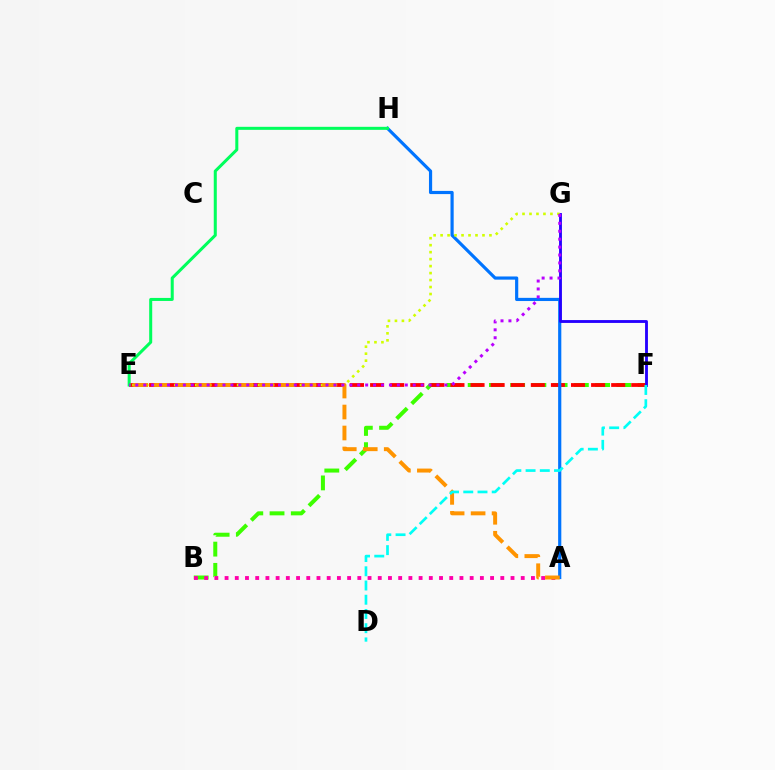{('B', 'F'): [{'color': '#3dff00', 'line_style': 'dashed', 'thickness': 2.89}], ('E', 'F'): [{'color': '#ff0000', 'line_style': 'dashed', 'thickness': 2.73}], ('A', 'H'): [{'color': '#0074ff', 'line_style': 'solid', 'thickness': 2.29}], ('F', 'G'): [{'color': '#2500ff', 'line_style': 'solid', 'thickness': 2.05}], ('A', 'B'): [{'color': '#ff00ac', 'line_style': 'dotted', 'thickness': 2.77}], ('E', 'G'): [{'color': '#d1ff00', 'line_style': 'dotted', 'thickness': 1.9}, {'color': '#b900ff', 'line_style': 'dotted', 'thickness': 2.15}], ('E', 'H'): [{'color': '#00ff5c', 'line_style': 'solid', 'thickness': 2.18}], ('A', 'E'): [{'color': '#ff9400', 'line_style': 'dashed', 'thickness': 2.85}], ('D', 'F'): [{'color': '#00fff6', 'line_style': 'dashed', 'thickness': 1.93}]}